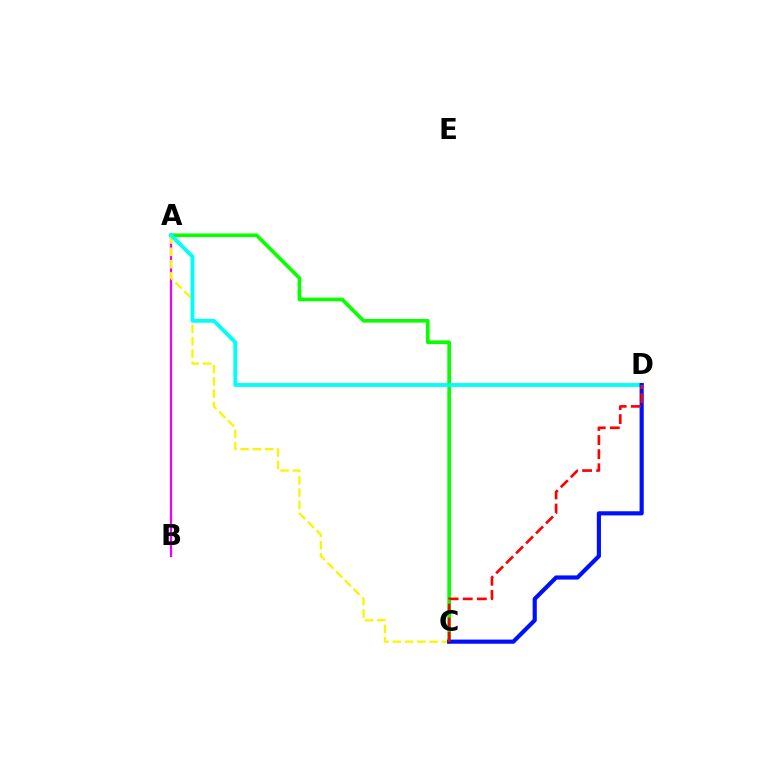{('A', 'C'): [{'color': '#08ff00', 'line_style': 'solid', 'thickness': 2.63}, {'color': '#fcf500', 'line_style': 'dashed', 'thickness': 1.67}], ('A', 'B'): [{'color': '#ee00ff', 'line_style': 'solid', 'thickness': 1.62}], ('A', 'D'): [{'color': '#00fff6', 'line_style': 'solid', 'thickness': 2.77}], ('C', 'D'): [{'color': '#0010ff', 'line_style': 'solid', 'thickness': 2.99}, {'color': '#ff0000', 'line_style': 'dashed', 'thickness': 1.92}]}